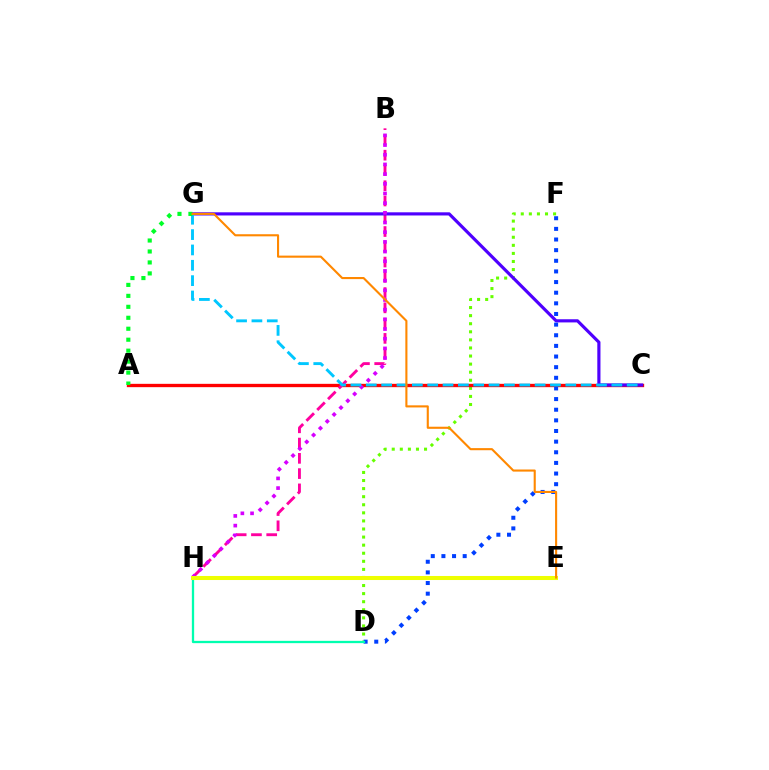{('D', 'F'): [{'color': '#66ff00', 'line_style': 'dotted', 'thickness': 2.19}, {'color': '#003fff', 'line_style': 'dotted', 'thickness': 2.89}], ('A', 'C'): [{'color': '#ff0000', 'line_style': 'solid', 'thickness': 2.4}], ('B', 'H'): [{'color': '#ff00a0', 'line_style': 'dashed', 'thickness': 2.07}, {'color': '#d600ff', 'line_style': 'dotted', 'thickness': 2.63}], ('C', 'G'): [{'color': '#4f00ff', 'line_style': 'solid', 'thickness': 2.27}, {'color': '#00c7ff', 'line_style': 'dashed', 'thickness': 2.08}], ('D', 'H'): [{'color': '#00ffaf', 'line_style': 'solid', 'thickness': 1.65}], ('E', 'H'): [{'color': '#eeff00', 'line_style': 'solid', 'thickness': 2.91}], ('A', 'G'): [{'color': '#00ff27', 'line_style': 'dotted', 'thickness': 2.98}], ('E', 'G'): [{'color': '#ff8800', 'line_style': 'solid', 'thickness': 1.52}]}